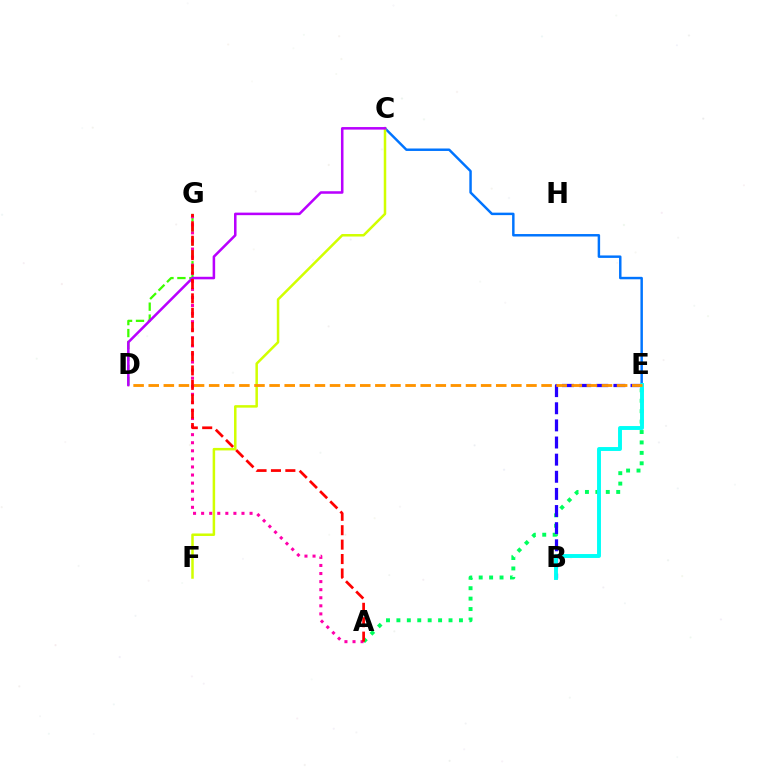{('A', 'E'): [{'color': '#00ff5c', 'line_style': 'dotted', 'thickness': 2.83}], ('D', 'G'): [{'color': '#3dff00', 'line_style': 'dashed', 'thickness': 1.62}], ('C', 'E'): [{'color': '#0074ff', 'line_style': 'solid', 'thickness': 1.77}], ('B', 'E'): [{'color': '#2500ff', 'line_style': 'dashed', 'thickness': 2.33}, {'color': '#00fff6', 'line_style': 'solid', 'thickness': 2.81}], ('C', 'F'): [{'color': '#d1ff00', 'line_style': 'solid', 'thickness': 1.81}], ('D', 'E'): [{'color': '#ff9400', 'line_style': 'dashed', 'thickness': 2.05}], ('C', 'D'): [{'color': '#b900ff', 'line_style': 'solid', 'thickness': 1.83}], ('A', 'G'): [{'color': '#ff00ac', 'line_style': 'dotted', 'thickness': 2.19}, {'color': '#ff0000', 'line_style': 'dashed', 'thickness': 1.96}]}